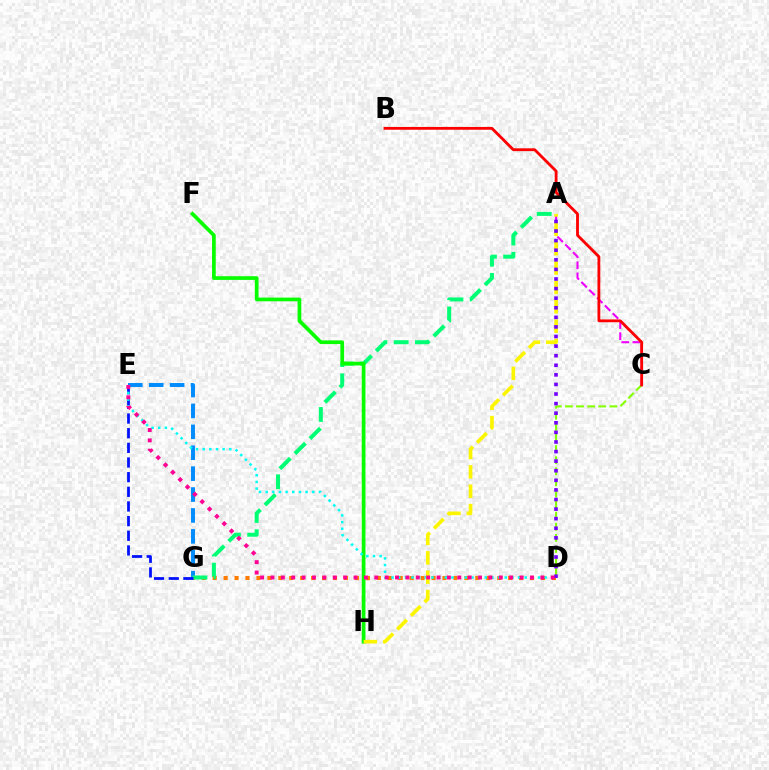{('E', 'G'): [{'color': '#008cff', 'line_style': 'dashed', 'thickness': 2.84}, {'color': '#0010ff', 'line_style': 'dashed', 'thickness': 1.99}], ('D', 'G'): [{'color': '#ff7c00', 'line_style': 'dotted', 'thickness': 2.97}], ('C', 'D'): [{'color': '#84ff00', 'line_style': 'dashed', 'thickness': 1.51}], ('A', 'G'): [{'color': '#00ff74', 'line_style': 'dashed', 'thickness': 2.89}], ('A', 'C'): [{'color': '#ee00ff', 'line_style': 'dashed', 'thickness': 1.5}], ('F', 'H'): [{'color': '#08ff00', 'line_style': 'solid', 'thickness': 2.67}], ('B', 'C'): [{'color': '#ff0000', 'line_style': 'solid', 'thickness': 2.03}], ('D', 'E'): [{'color': '#00fff6', 'line_style': 'dotted', 'thickness': 1.81}, {'color': '#ff0094', 'line_style': 'dotted', 'thickness': 2.82}], ('A', 'H'): [{'color': '#fcf500', 'line_style': 'dashed', 'thickness': 2.63}], ('A', 'D'): [{'color': '#7200ff', 'line_style': 'dotted', 'thickness': 2.6}]}